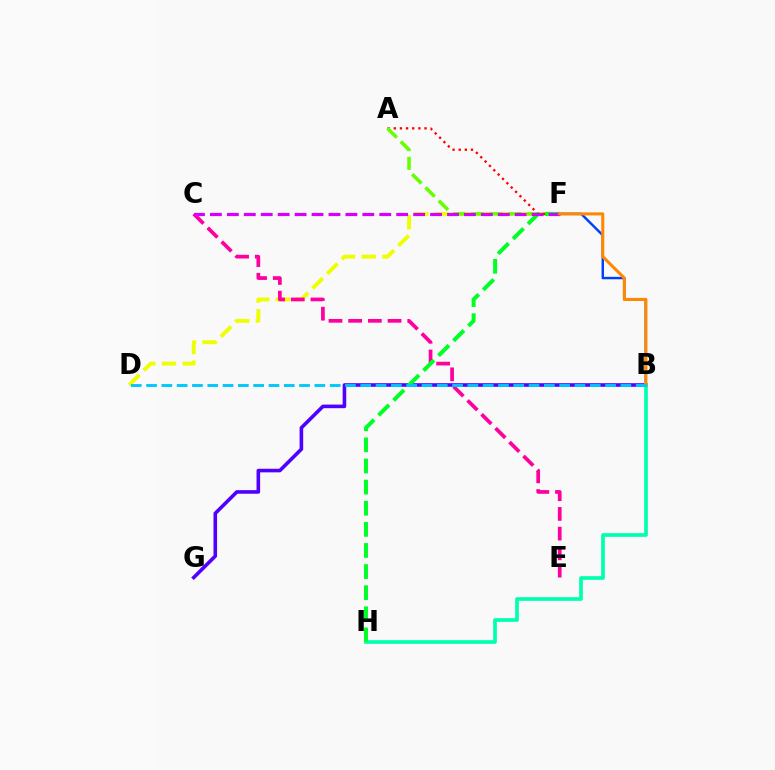{('B', 'F'): [{'color': '#003fff', 'line_style': 'solid', 'thickness': 1.76}, {'color': '#ff8800', 'line_style': 'solid', 'thickness': 2.21}], ('D', 'F'): [{'color': '#eeff00', 'line_style': 'dashed', 'thickness': 2.81}], ('B', 'G'): [{'color': '#4f00ff', 'line_style': 'solid', 'thickness': 2.59}], ('A', 'F'): [{'color': '#ff0000', 'line_style': 'dotted', 'thickness': 1.67}, {'color': '#66ff00', 'line_style': 'dashed', 'thickness': 2.54}], ('C', 'E'): [{'color': '#ff00a0', 'line_style': 'dashed', 'thickness': 2.68}], ('B', 'H'): [{'color': '#00ffaf', 'line_style': 'solid', 'thickness': 2.65}], ('F', 'H'): [{'color': '#00ff27', 'line_style': 'dashed', 'thickness': 2.87}], ('C', 'F'): [{'color': '#d600ff', 'line_style': 'dashed', 'thickness': 2.3}], ('B', 'D'): [{'color': '#00c7ff', 'line_style': 'dashed', 'thickness': 2.08}]}